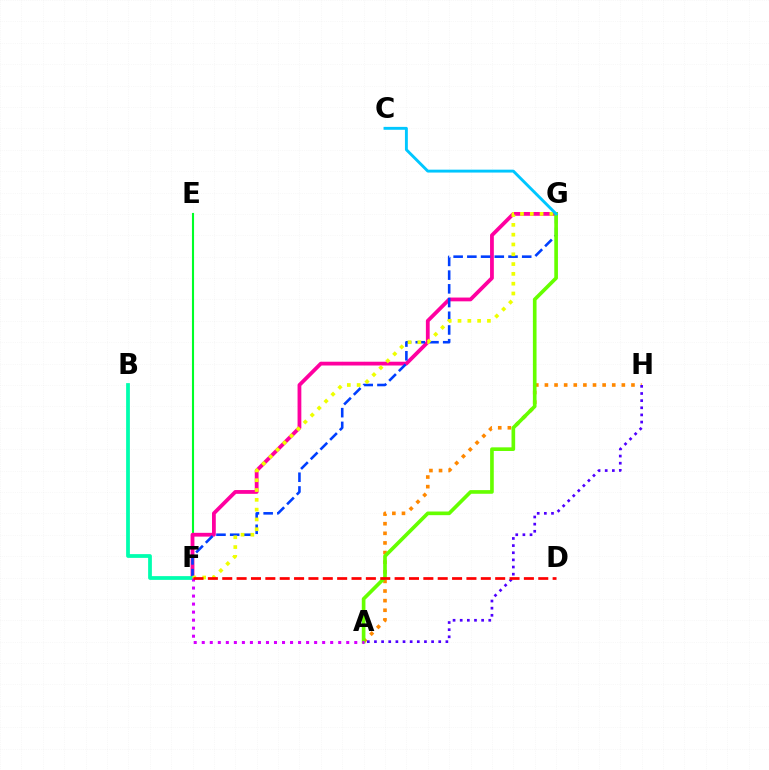{('A', 'H'): [{'color': '#ff8800', 'line_style': 'dotted', 'thickness': 2.61}, {'color': '#4f00ff', 'line_style': 'dotted', 'thickness': 1.94}], ('E', 'F'): [{'color': '#00ff27', 'line_style': 'solid', 'thickness': 1.52}], ('F', 'G'): [{'color': '#ff00a0', 'line_style': 'solid', 'thickness': 2.73}, {'color': '#003fff', 'line_style': 'dashed', 'thickness': 1.86}, {'color': '#eeff00', 'line_style': 'dotted', 'thickness': 2.66}], ('B', 'F'): [{'color': '#00ffaf', 'line_style': 'solid', 'thickness': 2.7}], ('A', 'G'): [{'color': '#66ff00', 'line_style': 'solid', 'thickness': 2.63}], ('A', 'F'): [{'color': '#d600ff', 'line_style': 'dotted', 'thickness': 2.18}], ('C', 'G'): [{'color': '#00c7ff', 'line_style': 'solid', 'thickness': 2.09}], ('D', 'F'): [{'color': '#ff0000', 'line_style': 'dashed', 'thickness': 1.95}]}